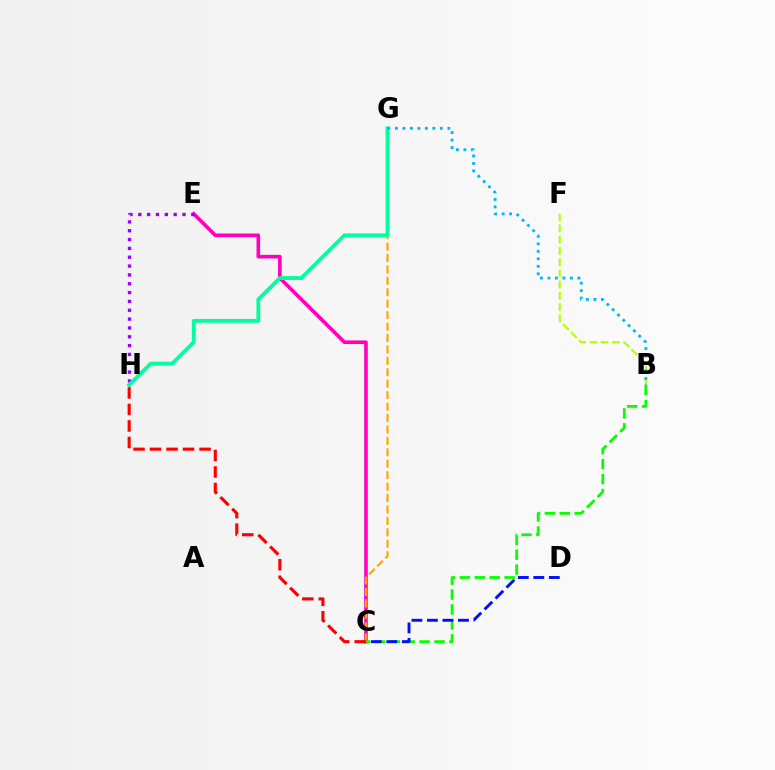{('C', 'E'): [{'color': '#ff00bd', 'line_style': 'solid', 'thickness': 2.6}], ('B', 'C'): [{'color': '#08ff00', 'line_style': 'dashed', 'thickness': 2.03}], ('C', 'D'): [{'color': '#0010ff', 'line_style': 'dashed', 'thickness': 2.11}], ('B', 'F'): [{'color': '#b3ff00', 'line_style': 'dashed', 'thickness': 1.53}], ('E', 'H'): [{'color': '#9b00ff', 'line_style': 'dotted', 'thickness': 2.4}], ('C', 'G'): [{'color': '#ffa500', 'line_style': 'dashed', 'thickness': 1.55}], ('G', 'H'): [{'color': '#00ff9d', 'line_style': 'solid', 'thickness': 2.75}], ('C', 'H'): [{'color': '#ff0000', 'line_style': 'dashed', 'thickness': 2.24}], ('B', 'G'): [{'color': '#00b5ff', 'line_style': 'dotted', 'thickness': 2.03}]}